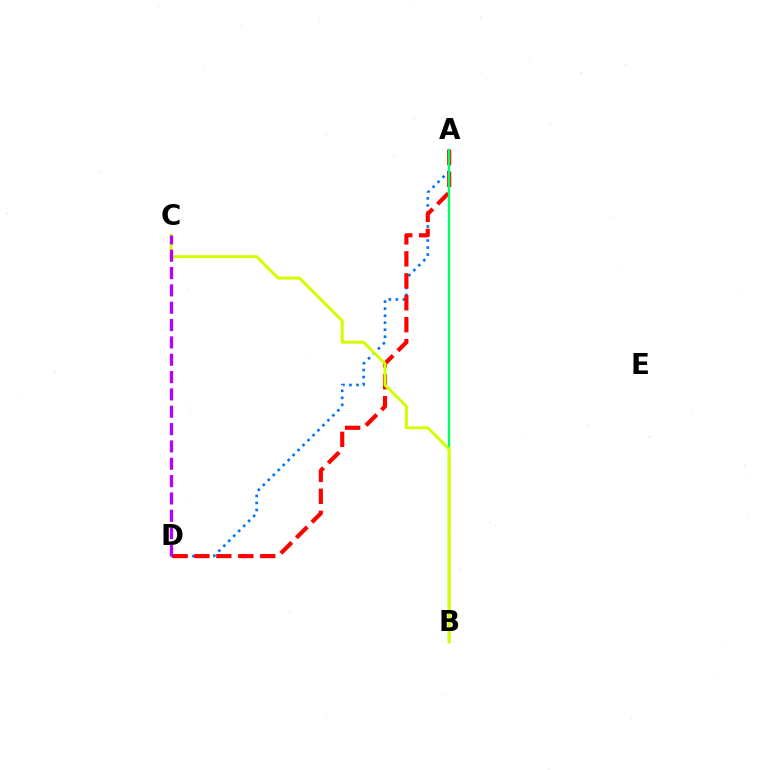{('A', 'D'): [{'color': '#0074ff', 'line_style': 'dotted', 'thickness': 1.91}, {'color': '#ff0000', 'line_style': 'dashed', 'thickness': 2.98}], ('A', 'B'): [{'color': '#00ff5c', 'line_style': 'solid', 'thickness': 1.71}], ('B', 'C'): [{'color': '#d1ff00', 'line_style': 'solid', 'thickness': 2.15}], ('C', 'D'): [{'color': '#b900ff', 'line_style': 'dashed', 'thickness': 2.36}]}